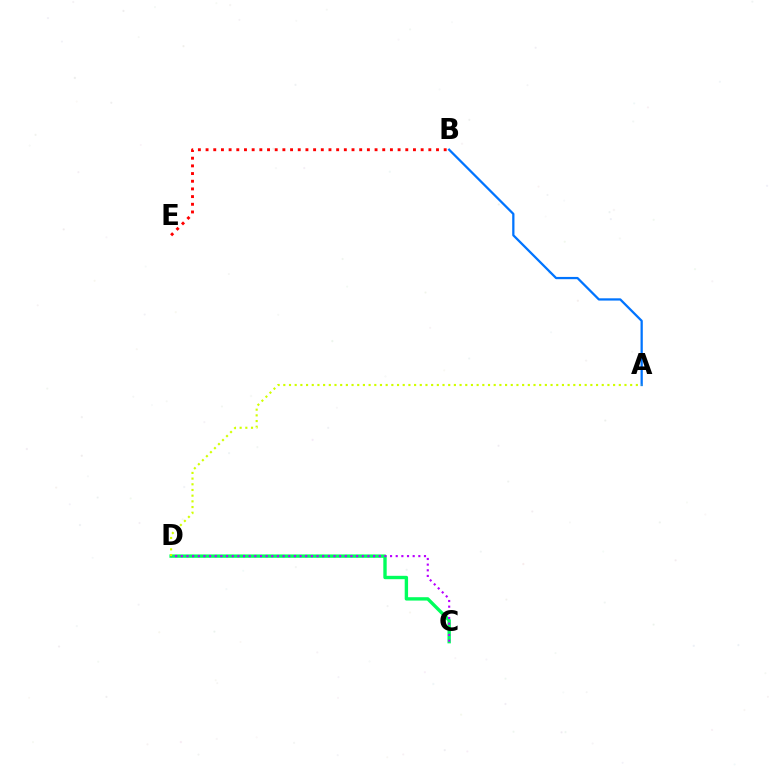{('B', 'E'): [{'color': '#ff0000', 'line_style': 'dotted', 'thickness': 2.09}], ('A', 'B'): [{'color': '#0074ff', 'line_style': 'solid', 'thickness': 1.63}], ('C', 'D'): [{'color': '#00ff5c', 'line_style': 'solid', 'thickness': 2.43}, {'color': '#b900ff', 'line_style': 'dotted', 'thickness': 1.54}], ('A', 'D'): [{'color': '#d1ff00', 'line_style': 'dotted', 'thickness': 1.54}]}